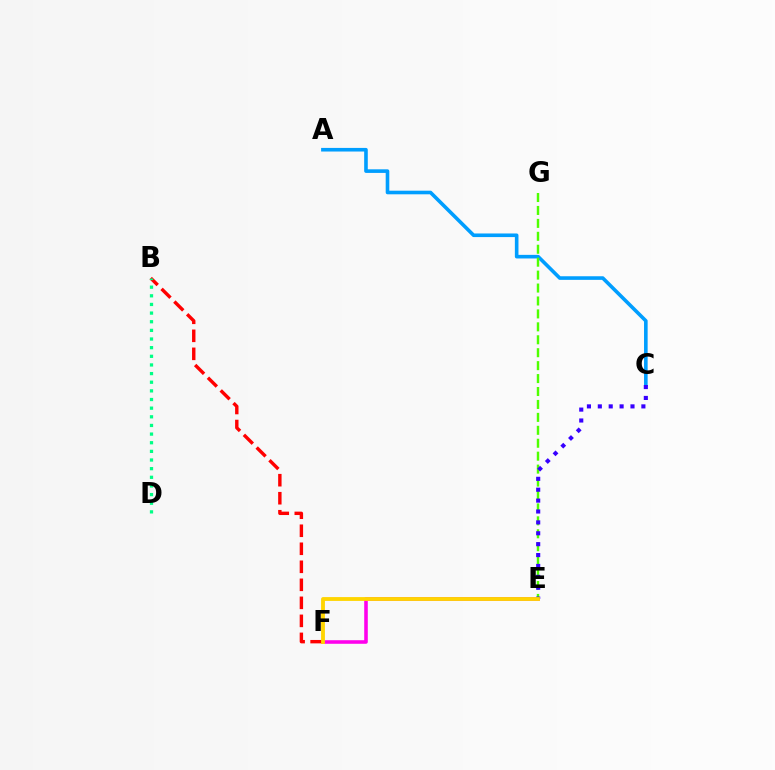{('E', 'F'): [{'color': '#ff00ed', 'line_style': 'solid', 'thickness': 2.57}, {'color': '#ffd500', 'line_style': 'solid', 'thickness': 2.75}], ('A', 'C'): [{'color': '#009eff', 'line_style': 'solid', 'thickness': 2.6}], ('B', 'F'): [{'color': '#ff0000', 'line_style': 'dashed', 'thickness': 2.45}], ('E', 'G'): [{'color': '#4fff00', 'line_style': 'dashed', 'thickness': 1.76}], ('C', 'E'): [{'color': '#3700ff', 'line_style': 'dotted', 'thickness': 2.96}], ('B', 'D'): [{'color': '#00ff86', 'line_style': 'dotted', 'thickness': 2.35}]}